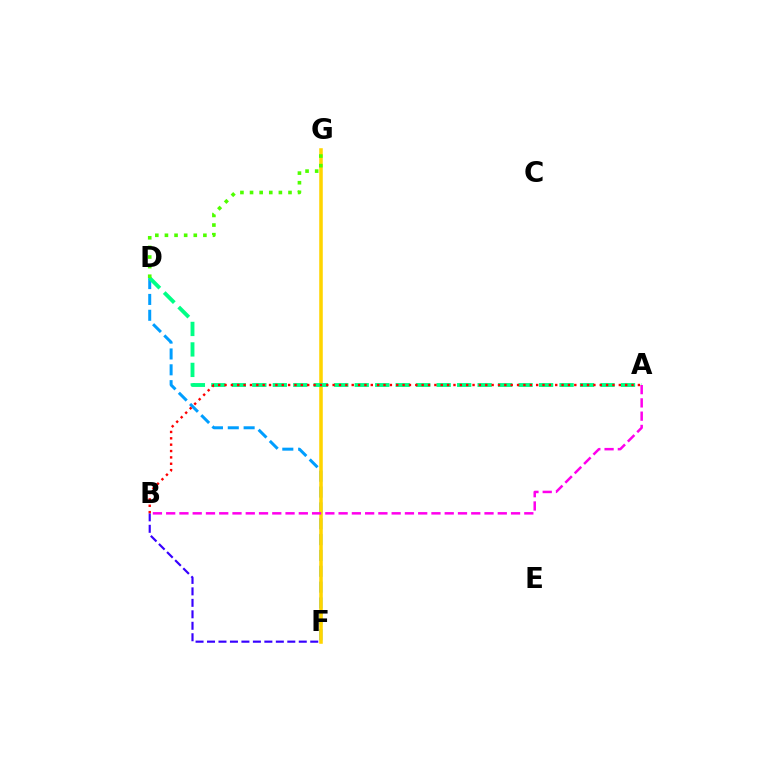{('D', 'F'): [{'color': '#009eff', 'line_style': 'dashed', 'thickness': 2.15}], ('F', 'G'): [{'color': '#ffd500', 'line_style': 'solid', 'thickness': 2.55}], ('A', 'D'): [{'color': '#00ff86', 'line_style': 'dashed', 'thickness': 2.78}], ('A', 'B'): [{'color': '#ff00ed', 'line_style': 'dashed', 'thickness': 1.8}, {'color': '#ff0000', 'line_style': 'dotted', 'thickness': 1.73}], ('B', 'F'): [{'color': '#3700ff', 'line_style': 'dashed', 'thickness': 1.56}], ('D', 'G'): [{'color': '#4fff00', 'line_style': 'dotted', 'thickness': 2.61}]}